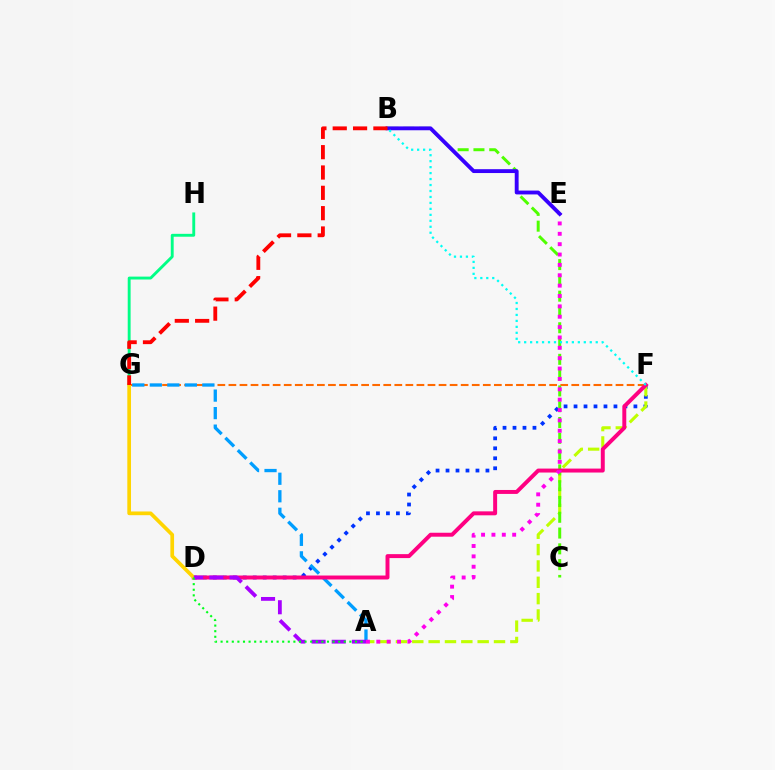{('F', 'G'): [{'color': '#ff6a00', 'line_style': 'dashed', 'thickness': 1.5}], ('D', 'F'): [{'color': '#0033ff', 'line_style': 'dotted', 'thickness': 2.71}, {'color': '#ff0082', 'line_style': 'solid', 'thickness': 2.85}], ('G', 'H'): [{'color': '#00ff86', 'line_style': 'solid', 'thickness': 2.08}], ('A', 'F'): [{'color': '#bfff00', 'line_style': 'dashed', 'thickness': 2.22}], ('A', 'G'): [{'color': '#009eff', 'line_style': 'dashed', 'thickness': 2.38}], ('B', 'C'): [{'color': '#4fff00', 'line_style': 'dashed', 'thickness': 2.15}], ('A', 'E'): [{'color': '#ff00ed', 'line_style': 'dotted', 'thickness': 2.82}], ('D', 'G'): [{'color': '#ffd500', 'line_style': 'solid', 'thickness': 2.66}], ('B', 'E'): [{'color': '#3700ff', 'line_style': 'solid', 'thickness': 2.78}], ('A', 'D'): [{'color': '#a700ff', 'line_style': 'dashed', 'thickness': 2.74}, {'color': '#00ff1b', 'line_style': 'dotted', 'thickness': 1.52}], ('B', 'G'): [{'color': '#ff0000', 'line_style': 'dashed', 'thickness': 2.76}], ('B', 'F'): [{'color': '#00fff6', 'line_style': 'dotted', 'thickness': 1.62}]}